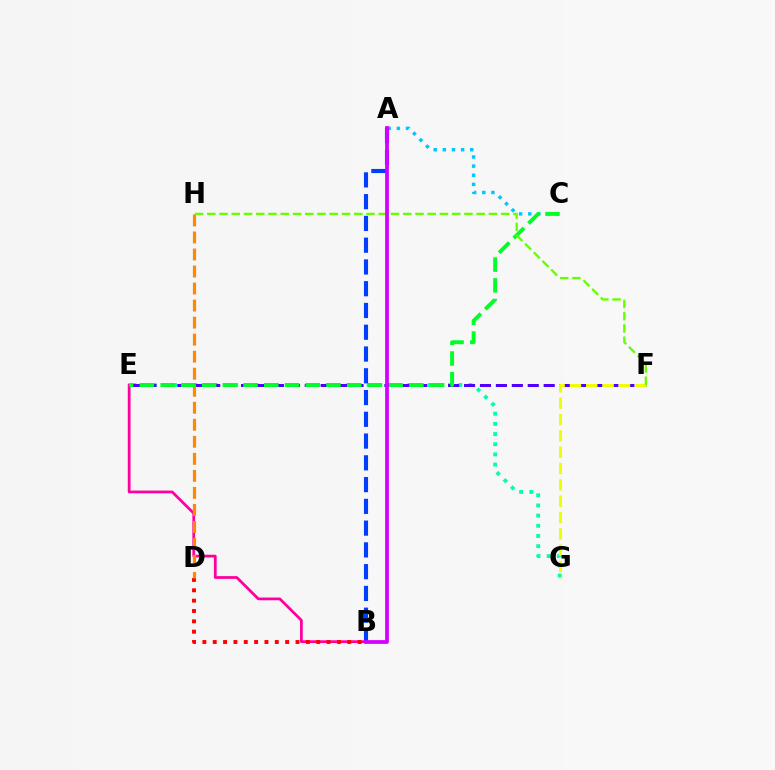{('E', 'G'): [{'color': '#00ffaf', 'line_style': 'dotted', 'thickness': 2.77}], ('A', 'C'): [{'color': '#00c7ff', 'line_style': 'dotted', 'thickness': 2.48}], ('E', 'F'): [{'color': '#4f00ff', 'line_style': 'dashed', 'thickness': 2.16}], ('F', 'G'): [{'color': '#eeff00', 'line_style': 'dashed', 'thickness': 2.22}], ('B', 'E'): [{'color': '#ff00a0', 'line_style': 'solid', 'thickness': 1.99}], ('B', 'D'): [{'color': '#ff0000', 'line_style': 'dotted', 'thickness': 2.81}], ('D', 'H'): [{'color': '#ff8800', 'line_style': 'dashed', 'thickness': 2.31}], ('C', 'E'): [{'color': '#00ff27', 'line_style': 'dashed', 'thickness': 2.82}], ('F', 'H'): [{'color': '#66ff00', 'line_style': 'dashed', 'thickness': 1.66}], ('A', 'B'): [{'color': '#003fff', 'line_style': 'dashed', 'thickness': 2.96}, {'color': '#d600ff', 'line_style': 'solid', 'thickness': 2.71}]}